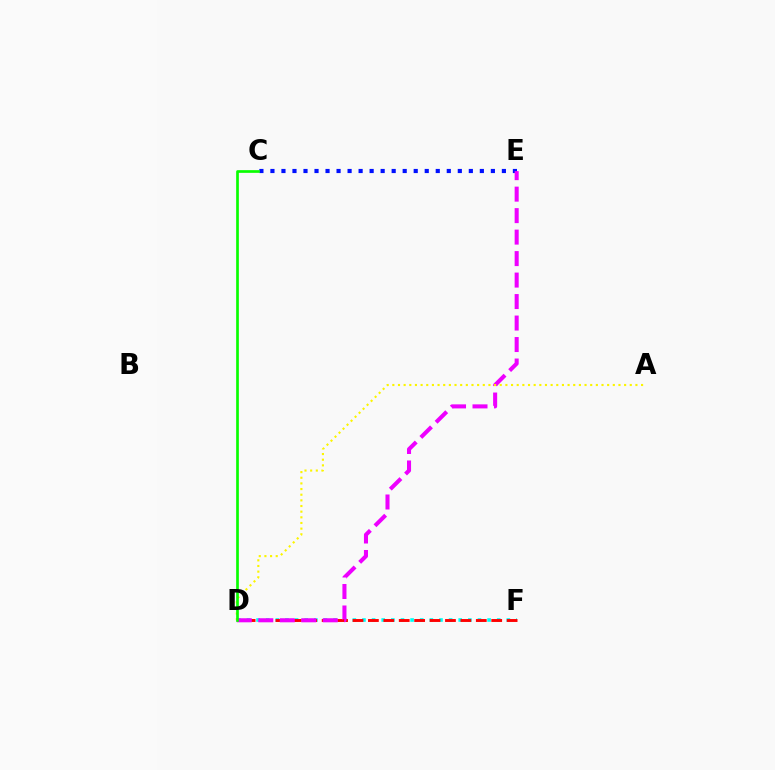{('D', 'F'): [{'color': '#00fff6', 'line_style': 'dotted', 'thickness': 2.62}, {'color': '#ff0000', 'line_style': 'dashed', 'thickness': 2.09}], ('C', 'E'): [{'color': '#0010ff', 'line_style': 'dotted', 'thickness': 2.99}], ('D', 'E'): [{'color': '#ee00ff', 'line_style': 'dashed', 'thickness': 2.92}], ('A', 'D'): [{'color': '#fcf500', 'line_style': 'dotted', 'thickness': 1.54}], ('C', 'D'): [{'color': '#08ff00', 'line_style': 'solid', 'thickness': 1.94}]}